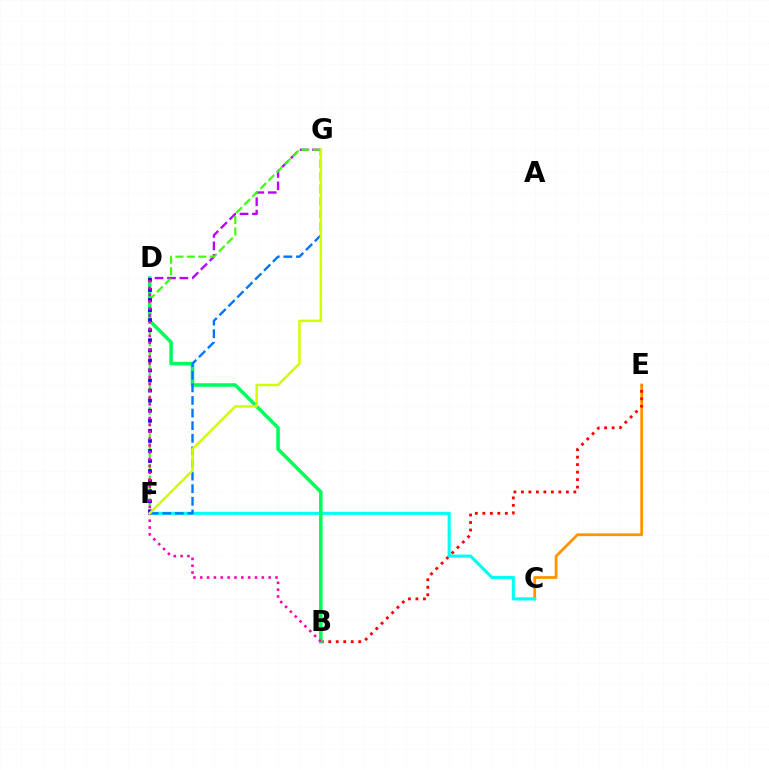{('D', 'G'): [{'color': '#b900ff', 'line_style': 'dashed', 'thickness': 1.69}], ('C', 'E'): [{'color': '#ff9400', 'line_style': 'solid', 'thickness': 2.0}], ('B', 'E'): [{'color': '#ff0000', 'line_style': 'dotted', 'thickness': 2.04}], ('C', 'F'): [{'color': '#00fff6', 'line_style': 'solid', 'thickness': 2.24}], ('F', 'G'): [{'color': '#3dff00', 'line_style': 'dashed', 'thickness': 1.55}, {'color': '#0074ff', 'line_style': 'dashed', 'thickness': 1.71}, {'color': '#d1ff00', 'line_style': 'solid', 'thickness': 1.81}], ('B', 'D'): [{'color': '#00ff5c', 'line_style': 'solid', 'thickness': 2.56}, {'color': '#ff00ac', 'line_style': 'dotted', 'thickness': 1.86}], ('D', 'F'): [{'color': '#2500ff', 'line_style': 'dotted', 'thickness': 2.73}]}